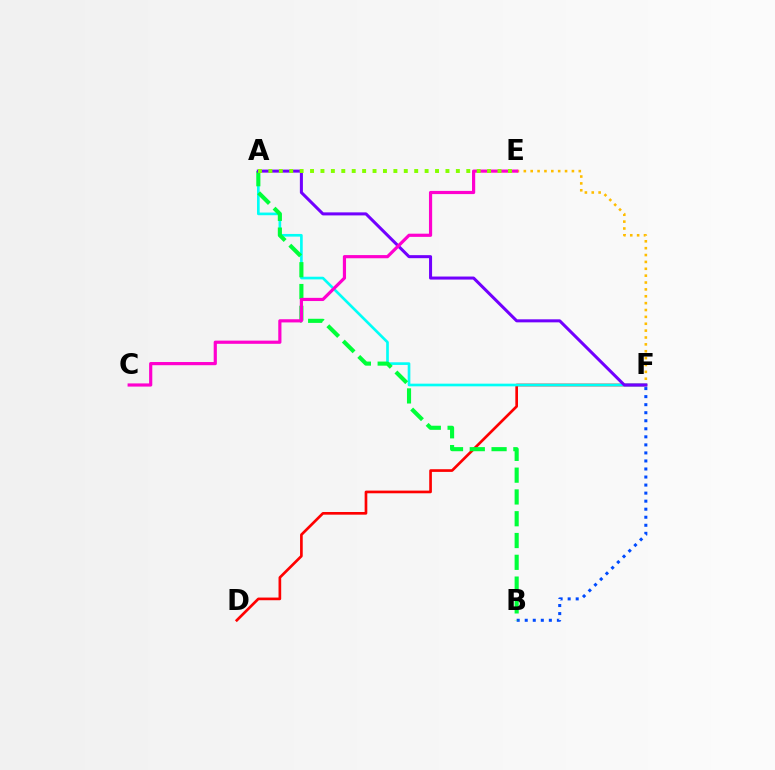{('E', 'F'): [{'color': '#ffbd00', 'line_style': 'dotted', 'thickness': 1.87}], ('D', 'F'): [{'color': '#ff0000', 'line_style': 'solid', 'thickness': 1.92}], ('A', 'F'): [{'color': '#00fff6', 'line_style': 'solid', 'thickness': 1.92}, {'color': '#7200ff', 'line_style': 'solid', 'thickness': 2.19}], ('B', 'F'): [{'color': '#004bff', 'line_style': 'dotted', 'thickness': 2.18}], ('A', 'B'): [{'color': '#00ff39', 'line_style': 'dashed', 'thickness': 2.96}], ('C', 'E'): [{'color': '#ff00cf', 'line_style': 'solid', 'thickness': 2.29}], ('A', 'E'): [{'color': '#84ff00', 'line_style': 'dotted', 'thickness': 2.83}]}